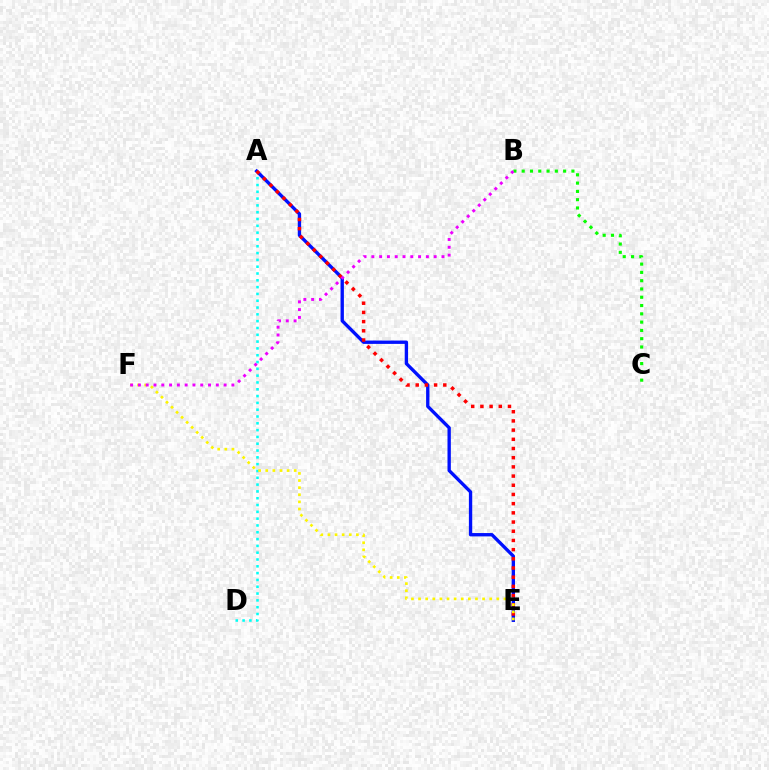{('A', 'D'): [{'color': '#00fff6', 'line_style': 'dotted', 'thickness': 1.85}], ('B', 'C'): [{'color': '#08ff00', 'line_style': 'dotted', 'thickness': 2.25}], ('A', 'E'): [{'color': '#0010ff', 'line_style': 'solid', 'thickness': 2.41}, {'color': '#ff0000', 'line_style': 'dotted', 'thickness': 2.5}], ('E', 'F'): [{'color': '#fcf500', 'line_style': 'dotted', 'thickness': 1.93}], ('B', 'F'): [{'color': '#ee00ff', 'line_style': 'dotted', 'thickness': 2.12}]}